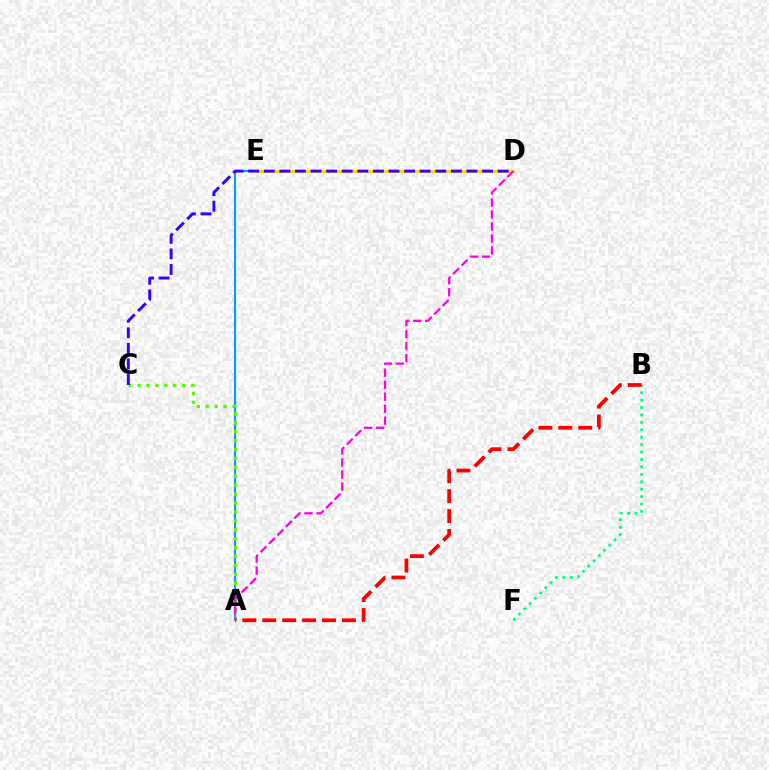{('B', 'F'): [{'color': '#00ff86', 'line_style': 'dotted', 'thickness': 2.02}], ('D', 'E'): [{'color': '#ffd500', 'line_style': 'solid', 'thickness': 2.04}], ('A', 'E'): [{'color': '#009eff', 'line_style': 'solid', 'thickness': 1.5}], ('A', 'C'): [{'color': '#4fff00', 'line_style': 'dotted', 'thickness': 2.42}], ('A', 'B'): [{'color': '#ff0000', 'line_style': 'dashed', 'thickness': 2.71}], ('A', 'D'): [{'color': '#ff00ed', 'line_style': 'dashed', 'thickness': 1.63}], ('C', 'D'): [{'color': '#3700ff', 'line_style': 'dashed', 'thickness': 2.12}]}